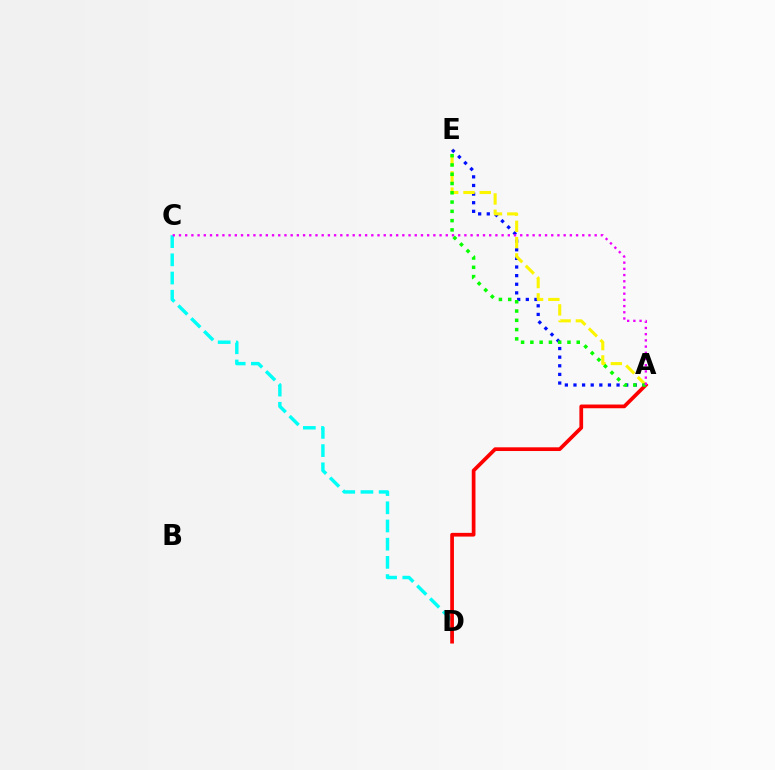{('A', 'E'): [{'color': '#0010ff', 'line_style': 'dotted', 'thickness': 2.34}, {'color': '#fcf500', 'line_style': 'dashed', 'thickness': 2.21}, {'color': '#08ff00', 'line_style': 'dotted', 'thickness': 2.52}], ('C', 'D'): [{'color': '#00fff6', 'line_style': 'dashed', 'thickness': 2.47}], ('A', 'D'): [{'color': '#ff0000', 'line_style': 'solid', 'thickness': 2.68}], ('A', 'C'): [{'color': '#ee00ff', 'line_style': 'dotted', 'thickness': 1.69}]}